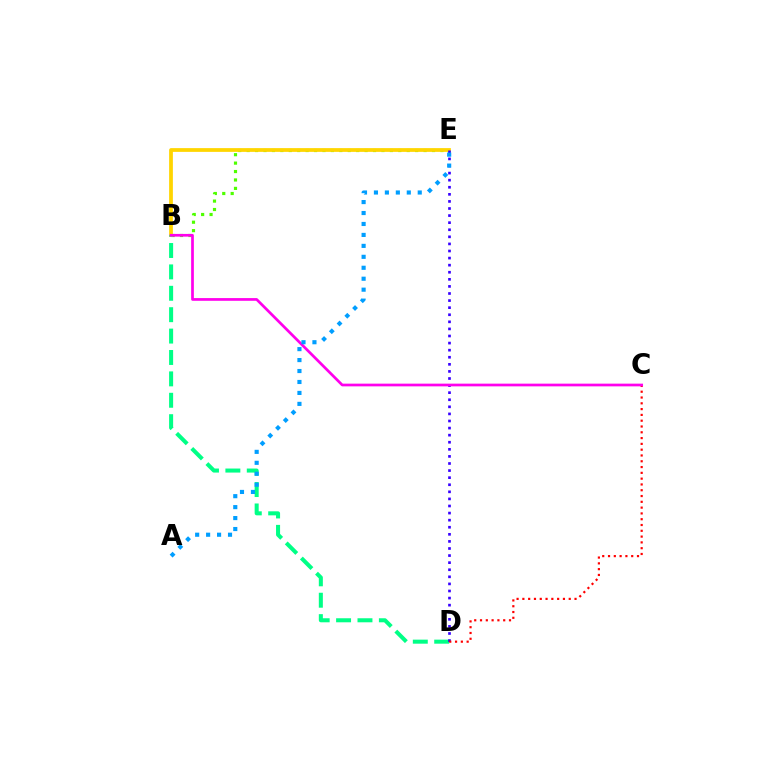{('B', 'E'): [{'color': '#4fff00', 'line_style': 'dotted', 'thickness': 2.29}, {'color': '#ffd500', 'line_style': 'solid', 'thickness': 2.71}], ('B', 'D'): [{'color': '#00ff86', 'line_style': 'dashed', 'thickness': 2.91}], ('D', 'E'): [{'color': '#3700ff', 'line_style': 'dotted', 'thickness': 1.92}], ('C', 'D'): [{'color': '#ff0000', 'line_style': 'dotted', 'thickness': 1.57}], ('B', 'C'): [{'color': '#ff00ed', 'line_style': 'solid', 'thickness': 1.95}], ('A', 'E'): [{'color': '#009eff', 'line_style': 'dotted', 'thickness': 2.98}]}